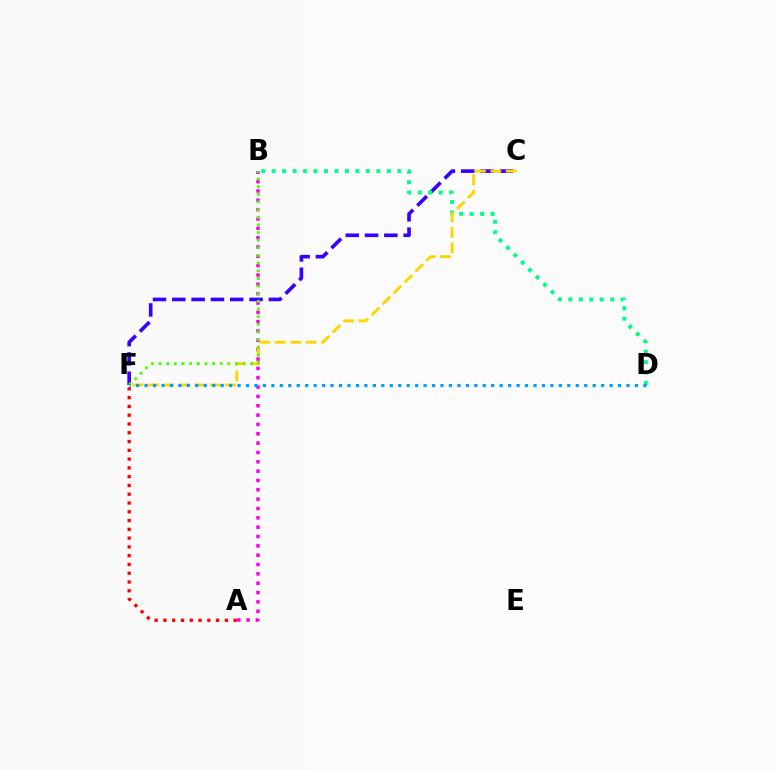{('A', 'F'): [{'color': '#ff0000', 'line_style': 'dotted', 'thickness': 2.39}], ('C', 'F'): [{'color': '#3700ff', 'line_style': 'dashed', 'thickness': 2.62}, {'color': '#ffd500', 'line_style': 'dashed', 'thickness': 2.09}], ('A', 'B'): [{'color': '#ff00ed', 'line_style': 'dotted', 'thickness': 2.54}], ('B', 'D'): [{'color': '#00ff86', 'line_style': 'dotted', 'thickness': 2.84}], ('B', 'F'): [{'color': '#4fff00', 'line_style': 'dotted', 'thickness': 2.08}], ('D', 'F'): [{'color': '#009eff', 'line_style': 'dotted', 'thickness': 2.3}]}